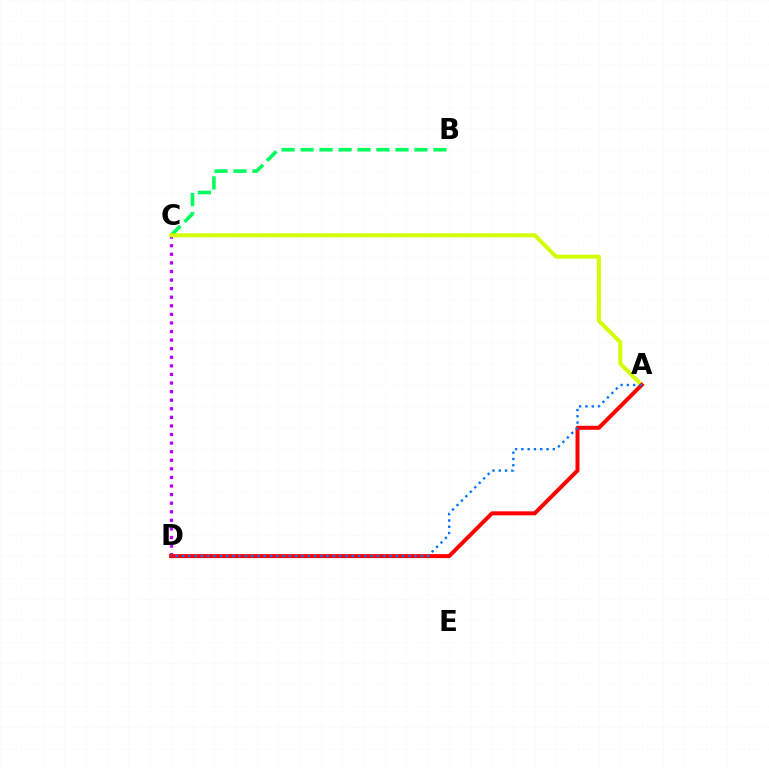{('C', 'D'): [{'color': '#b900ff', 'line_style': 'dotted', 'thickness': 2.33}], ('B', 'C'): [{'color': '#00ff5c', 'line_style': 'dashed', 'thickness': 2.58}], ('A', 'C'): [{'color': '#d1ff00', 'line_style': 'solid', 'thickness': 2.89}], ('A', 'D'): [{'color': '#ff0000', 'line_style': 'solid', 'thickness': 2.88}, {'color': '#0074ff', 'line_style': 'dotted', 'thickness': 1.71}]}